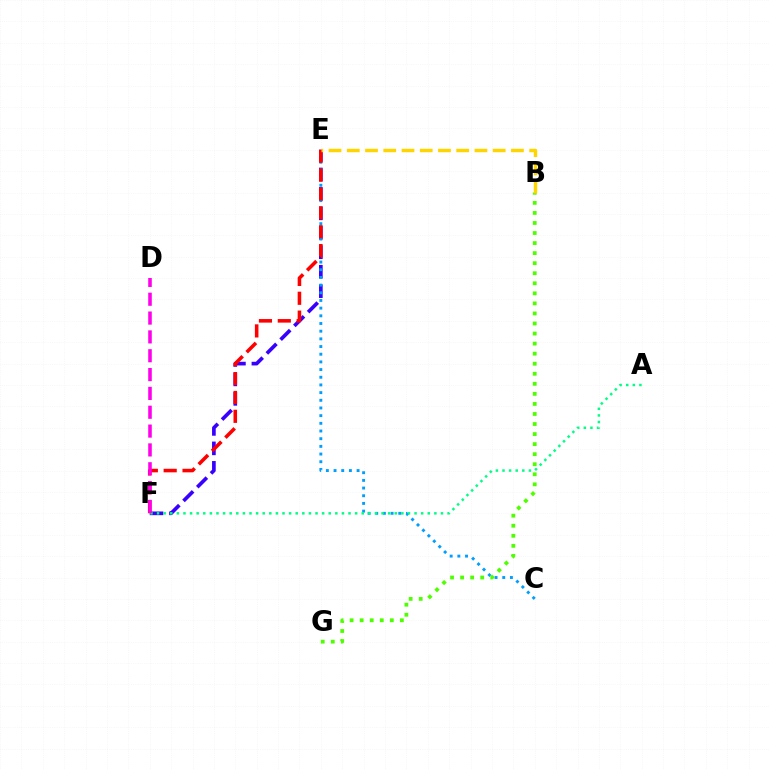{('E', 'F'): [{'color': '#3700ff', 'line_style': 'dashed', 'thickness': 2.64}, {'color': '#ff0000', 'line_style': 'dashed', 'thickness': 2.56}], ('C', 'E'): [{'color': '#009eff', 'line_style': 'dotted', 'thickness': 2.09}], ('A', 'F'): [{'color': '#00ff86', 'line_style': 'dotted', 'thickness': 1.79}], ('B', 'G'): [{'color': '#4fff00', 'line_style': 'dotted', 'thickness': 2.73}], ('B', 'E'): [{'color': '#ffd500', 'line_style': 'dashed', 'thickness': 2.48}], ('D', 'F'): [{'color': '#ff00ed', 'line_style': 'dashed', 'thickness': 2.56}]}